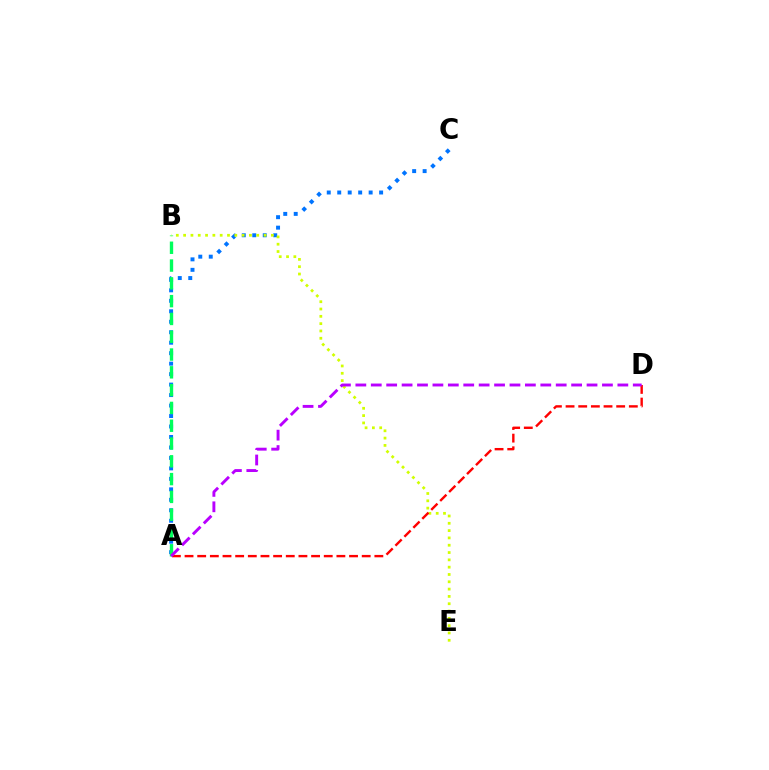{('A', 'C'): [{'color': '#0074ff', 'line_style': 'dotted', 'thickness': 2.85}], ('A', 'B'): [{'color': '#00ff5c', 'line_style': 'dashed', 'thickness': 2.42}], ('B', 'E'): [{'color': '#d1ff00', 'line_style': 'dotted', 'thickness': 1.99}], ('A', 'D'): [{'color': '#ff0000', 'line_style': 'dashed', 'thickness': 1.72}, {'color': '#b900ff', 'line_style': 'dashed', 'thickness': 2.09}]}